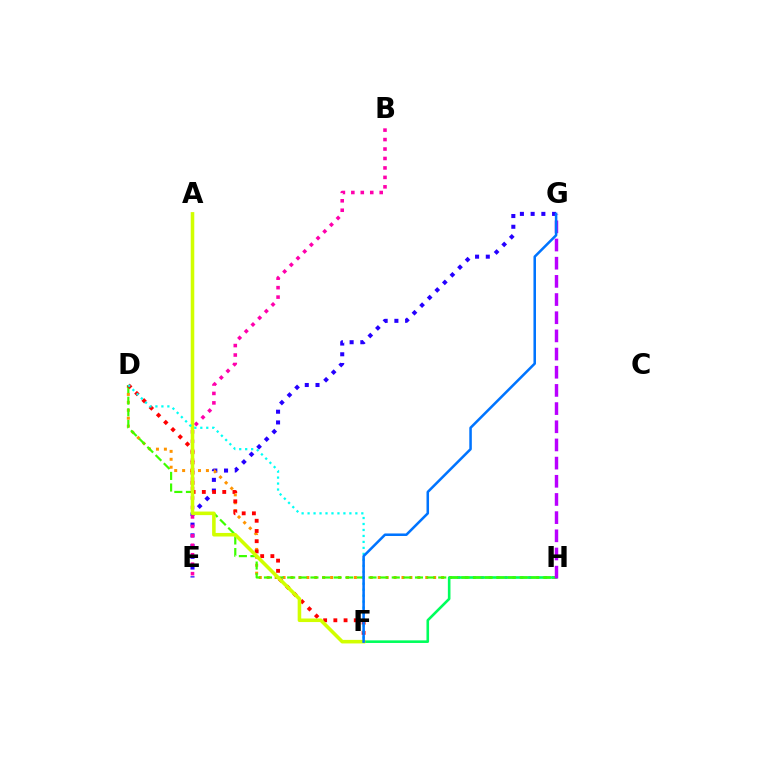{('E', 'G'): [{'color': '#2500ff', 'line_style': 'dotted', 'thickness': 2.91}], ('B', 'E'): [{'color': '#ff00ac', 'line_style': 'dotted', 'thickness': 2.57}], ('D', 'H'): [{'color': '#ff9400', 'line_style': 'dotted', 'thickness': 2.15}, {'color': '#3dff00', 'line_style': 'dashed', 'thickness': 1.58}], ('F', 'H'): [{'color': '#00ff5c', 'line_style': 'solid', 'thickness': 1.87}], ('D', 'F'): [{'color': '#ff0000', 'line_style': 'dotted', 'thickness': 2.77}, {'color': '#00fff6', 'line_style': 'dotted', 'thickness': 1.62}], ('G', 'H'): [{'color': '#b900ff', 'line_style': 'dashed', 'thickness': 2.47}], ('A', 'F'): [{'color': '#d1ff00', 'line_style': 'solid', 'thickness': 2.56}], ('F', 'G'): [{'color': '#0074ff', 'line_style': 'solid', 'thickness': 1.82}]}